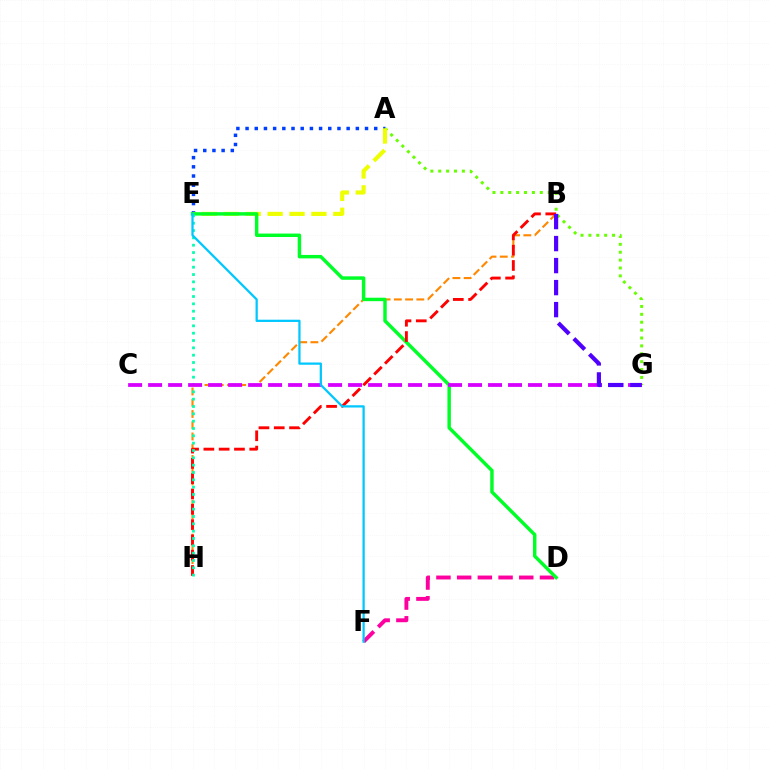{('A', 'E'): [{'color': '#003fff', 'line_style': 'dotted', 'thickness': 2.5}, {'color': '#eeff00', 'line_style': 'dashed', 'thickness': 2.98}], ('B', 'H'): [{'color': '#ff8800', 'line_style': 'dashed', 'thickness': 1.53}, {'color': '#ff0000', 'line_style': 'dashed', 'thickness': 2.08}], ('A', 'G'): [{'color': '#66ff00', 'line_style': 'dotted', 'thickness': 2.14}], ('D', 'F'): [{'color': '#ff00a0', 'line_style': 'dashed', 'thickness': 2.81}], ('D', 'E'): [{'color': '#00ff27', 'line_style': 'solid', 'thickness': 2.48}], ('E', 'H'): [{'color': '#00ffaf', 'line_style': 'dotted', 'thickness': 1.99}], ('C', 'G'): [{'color': '#d600ff', 'line_style': 'dashed', 'thickness': 2.72}], ('B', 'G'): [{'color': '#4f00ff', 'line_style': 'dashed', 'thickness': 2.99}], ('E', 'F'): [{'color': '#00c7ff', 'line_style': 'solid', 'thickness': 1.62}]}